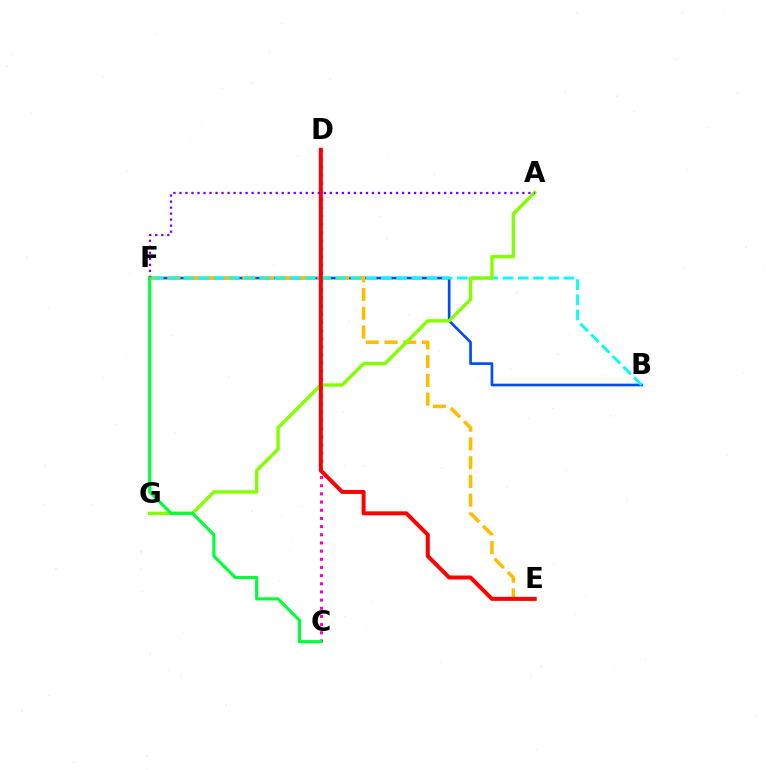{('C', 'D'): [{'color': '#ff00cf', 'line_style': 'dotted', 'thickness': 2.22}], ('B', 'F'): [{'color': '#004bff', 'line_style': 'solid', 'thickness': 1.92}, {'color': '#00fff6', 'line_style': 'dashed', 'thickness': 2.07}], ('E', 'F'): [{'color': '#ffbd00', 'line_style': 'dashed', 'thickness': 2.55}], ('A', 'G'): [{'color': '#84ff00', 'line_style': 'solid', 'thickness': 2.43}], ('D', 'E'): [{'color': '#ff0000', 'line_style': 'solid', 'thickness': 2.87}], ('A', 'F'): [{'color': '#7200ff', 'line_style': 'dotted', 'thickness': 1.63}], ('C', 'F'): [{'color': '#00ff39', 'line_style': 'solid', 'thickness': 2.25}]}